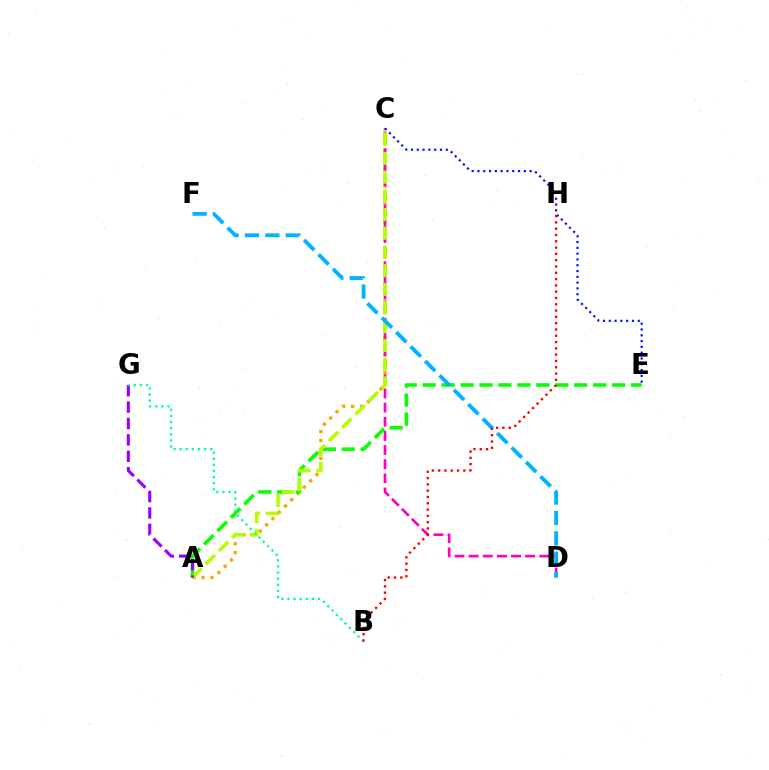{('A', 'C'): [{'color': '#ffa500', 'line_style': 'dotted', 'thickness': 2.42}, {'color': '#b3ff00', 'line_style': 'dashed', 'thickness': 2.54}], ('C', 'D'): [{'color': '#ff00bd', 'line_style': 'dashed', 'thickness': 1.92}], ('C', 'E'): [{'color': '#0010ff', 'line_style': 'dotted', 'thickness': 1.57}], ('A', 'E'): [{'color': '#08ff00', 'line_style': 'dashed', 'thickness': 2.57}], ('A', 'G'): [{'color': '#9b00ff', 'line_style': 'dashed', 'thickness': 2.23}], ('B', 'G'): [{'color': '#00ff9d', 'line_style': 'dotted', 'thickness': 1.66}], ('D', 'F'): [{'color': '#00b5ff', 'line_style': 'dashed', 'thickness': 2.77}], ('B', 'H'): [{'color': '#ff0000', 'line_style': 'dotted', 'thickness': 1.71}]}